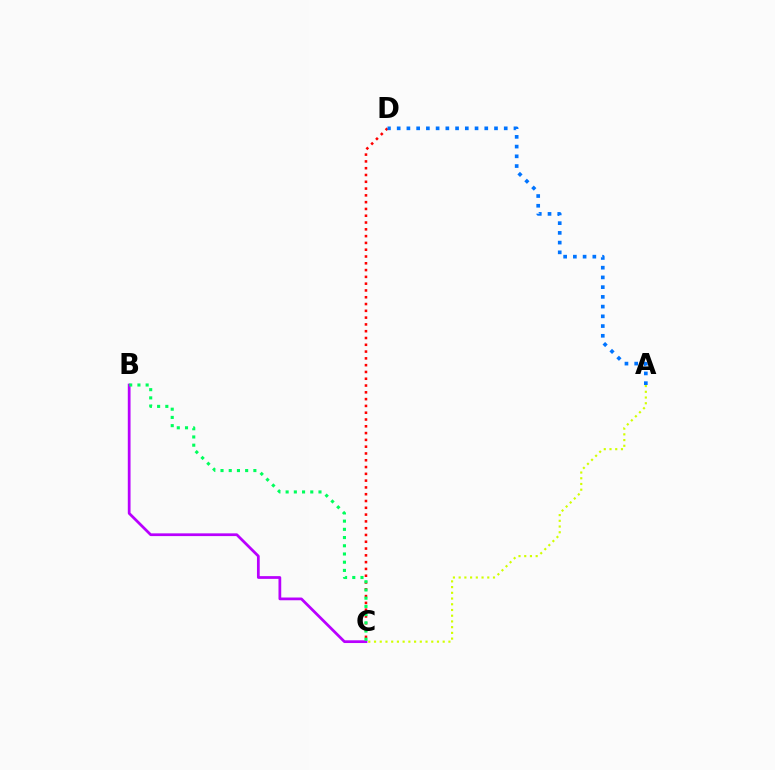{('B', 'C'): [{'color': '#b900ff', 'line_style': 'solid', 'thickness': 1.98}, {'color': '#00ff5c', 'line_style': 'dotted', 'thickness': 2.23}], ('A', 'C'): [{'color': '#d1ff00', 'line_style': 'dotted', 'thickness': 1.55}], ('C', 'D'): [{'color': '#ff0000', 'line_style': 'dotted', 'thickness': 1.85}], ('A', 'D'): [{'color': '#0074ff', 'line_style': 'dotted', 'thickness': 2.64}]}